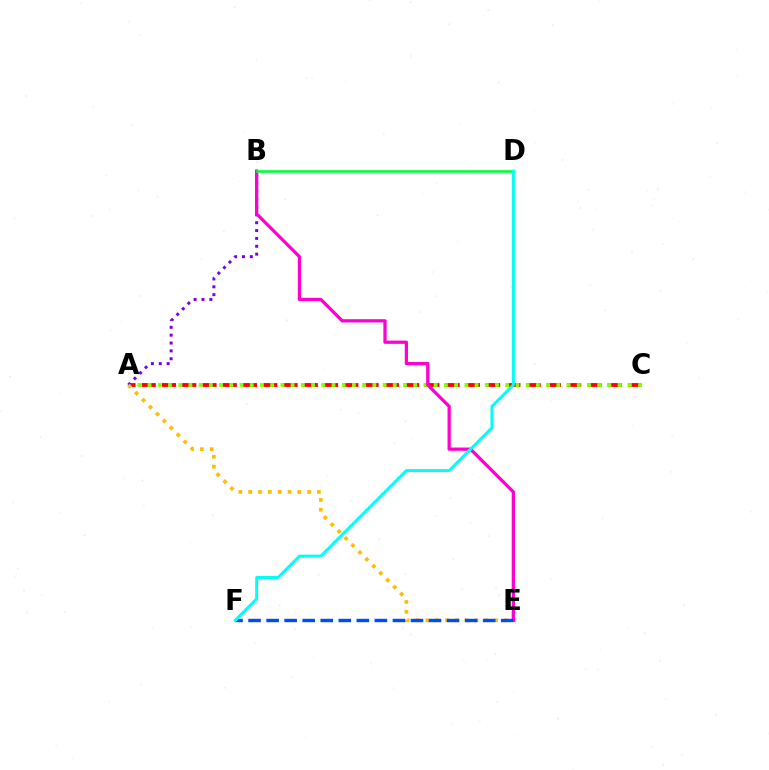{('A', 'C'): [{'color': '#ff0000', 'line_style': 'dashed', 'thickness': 2.75}, {'color': '#84ff00', 'line_style': 'dotted', 'thickness': 2.78}], ('A', 'B'): [{'color': '#7200ff', 'line_style': 'dotted', 'thickness': 2.14}], ('B', 'E'): [{'color': '#ff00cf', 'line_style': 'solid', 'thickness': 2.35}], ('A', 'E'): [{'color': '#ffbd00', 'line_style': 'dotted', 'thickness': 2.67}], ('E', 'F'): [{'color': '#004bff', 'line_style': 'dashed', 'thickness': 2.45}], ('B', 'D'): [{'color': '#00ff39', 'line_style': 'solid', 'thickness': 1.88}], ('D', 'F'): [{'color': '#00fff6', 'line_style': 'solid', 'thickness': 2.15}]}